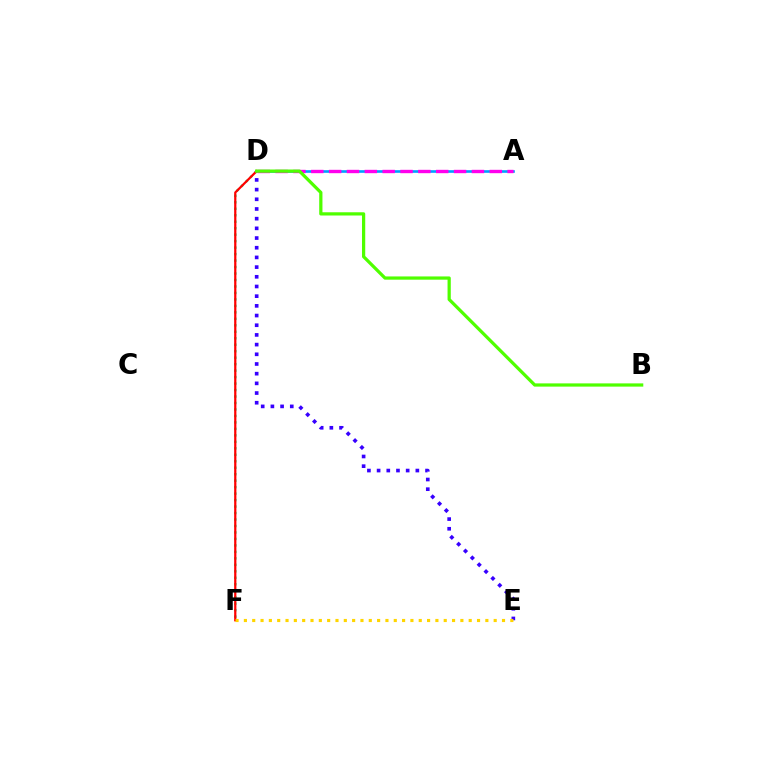{('D', 'E'): [{'color': '#3700ff', 'line_style': 'dotted', 'thickness': 2.63}], ('A', 'D'): [{'color': '#009eff', 'line_style': 'solid', 'thickness': 1.88}, {'color': '#ff00ed', 'line_style': 'dashed', 'thickness': 2.42}], ('D', 'F'): [{'color': '#00ff86', 'line_style': 'dotted', 'thickness': 1.76}, {'color': '#ff0000', 'line_style': 'solid', 'thickness': 1.61}], ('E', 'F'): [{'color': '#ffd500', 'line_style': 'dotted', 'thickness': 2.26}], ('B', 'D'): [{'color': '#4fff00', 'line_style': 'solid', 'thickness': 2.33}]}